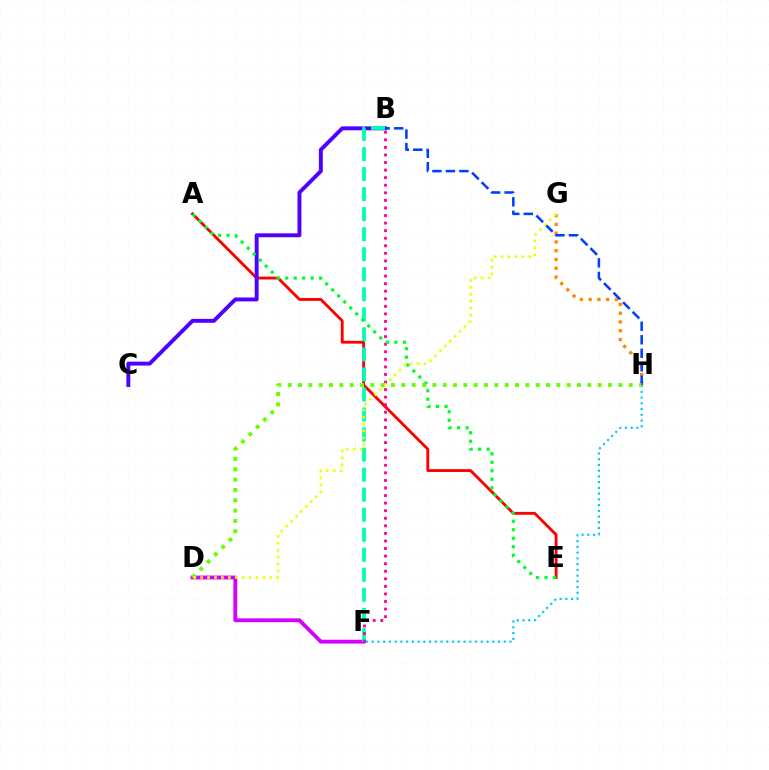{('A', 'E'): [{'color': '#ff0000', 'line_style': 'solid', 'thickness': 2.06}, {'color': '#00ff27', 'line_style': 'dotted', 'thickness': 2.31}], ('B', 'C'): [{'color': '#4f00ff', 'line_style': 'solid', 'thickness': 2.82}], ('F', 'H'): [{'color': '#00c7ff', 'line_style': 'dotted', 'thickness': 1.56}], ('D', 'F'): [{'color': '#d600ff', 'line_style': 'solid', 'thickness': 2.76}], ('B', 'F'): [{'color': '#00ffaf', 'line_style': 'dashed', 'thickness': 2.72}, {'color': '#ff00a0', 'line_style': 'dotted', 'thickness': 2.06}], ('G', 'H'): [{'color': '#ff8800', 'line_style': 'dotted', 'thickness': 2.39}], ('B', 'H'): [{'color': '#003fff', 'line_style': 'dashed', 'thickness': 1.84}], ('D', 'H'): [{'color': '#66ff00', 'line_style': 'dotted', 'thickness': 2.81}], ('D', 'G'): [{'color': '#eeff00', 'line_style': 'dotted', 'thickness': 1.88}]}